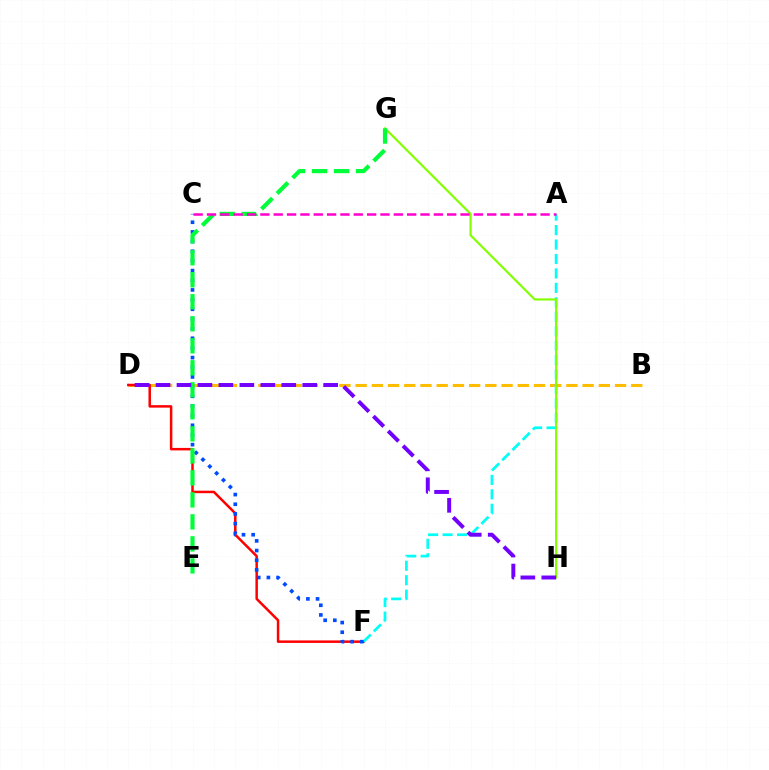{('B', 'D'): [{'color': '#ffbd00', 'line_style': 'dashed', 'thickness': 2.2}], ('D', 'F'): [{'color': '#ff0000', 'line_style': 'solid', 'thickness': 1.8}], ('A', 'F'): [{'color': '#00fff6', 'line_style': 'dashed', 'thickness': 1.96}], ('C', 'F'): [{'color': '#004bff', 'line_style': 'dotted', 'thickness': 2.63}], ('G', 'H'): [{'color': '#84ff00', 'line_style': 'solid', 'thickness': 1.56}], ('E', 'G'): [{'color': '#00ff39', 'line_style': 'dashed', 'thickness': 2.99}], ('D', 'H'): [{'color': '#7200ff', 'line_style': 'dashed', 'thickness': 2.85}], ('A', 'C'): [{'color': '#ff00cf', 'line_style': 'dashed', 'thickness': 1.81}]}